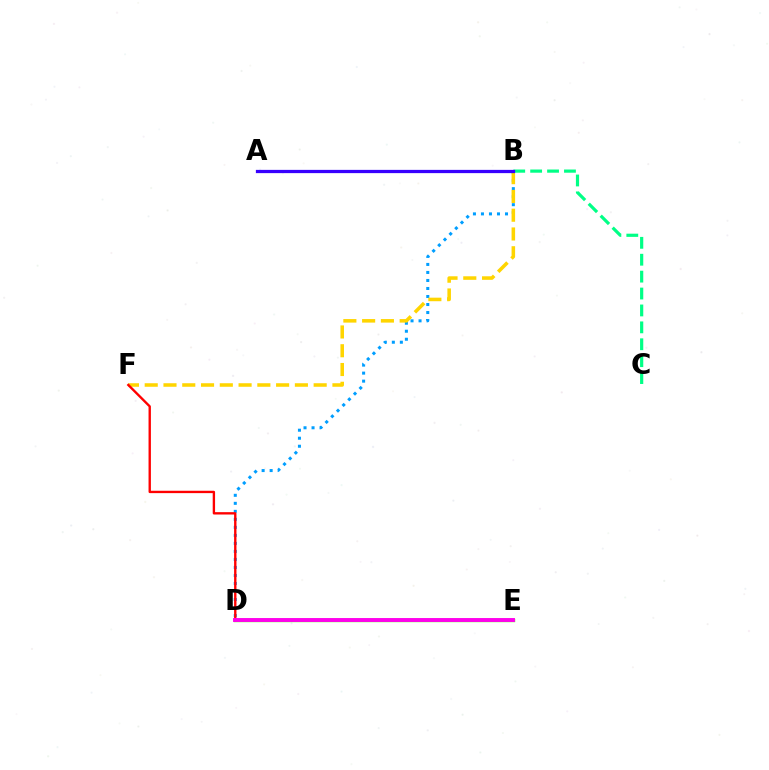{('B', 'D'): [{'color': '#009eff', 'line_style': 'dotted', 'thickness': 2.18}], ('B', 'F'): [{'color': '#ffd500', 'line_style': 'dashed', 'thickness': 2.55}], ('D', 'E'): [{'color': '#4fff00', 'line_style': 'solid', 'thickness': 2.42}, {'color': '#ff00ed', 'line_style': 'solid', 'thickness': 2.81}], ('B', 'C'): [{'color': '#00ff86', 'line_style': 'dashed', 'thickness': 2.3}], ('D', 'F'): [{'color': '#ff0000', 'line_style': 'solid', 'thickness': 1.7}], ('A', 'B'): [{'color': '#3700ff', 'line_style': 'solid', 'thickness': 2.34}]}